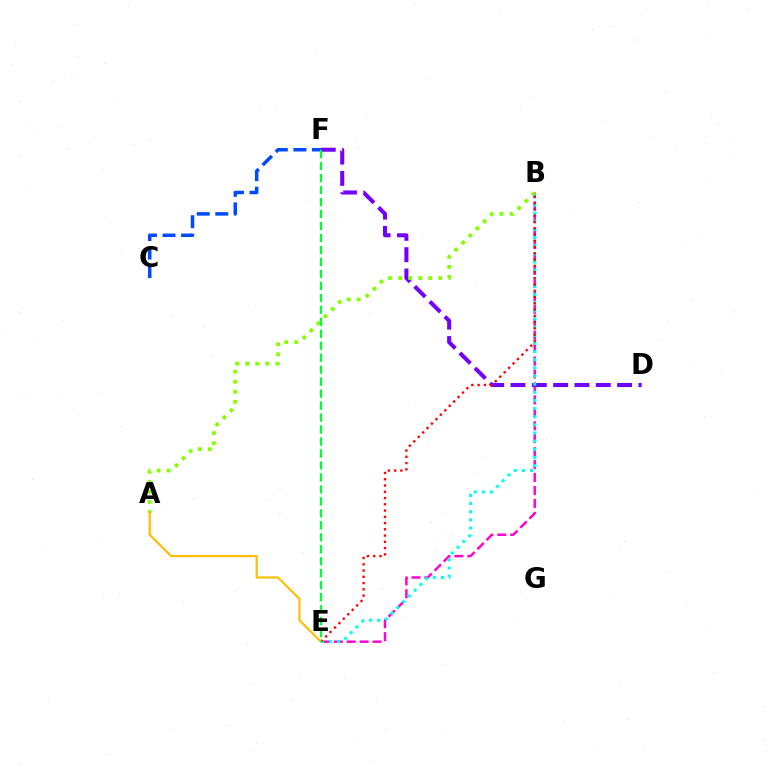{('B', 'E'): [{'color': '#ff00cf', 'line_style': 'dashed', 'thickness': 1.76}, {'color': '#00fff6', 'line_style': 'dotted', 'thickness': 2.21}, {'color': '#ff0000', 'line_style': 'dotted', 'thickness': 1.7}], ('D', 'F'): [{'color': '#7200ff', 'line_style': 'dashed', 'thickness': 2.9}], ('A', 'B'): [{'color': '#84ff00', 'line_style': 'dotted', 'thickness': 2.73}], ('C', 'F'): [{'color': '#004bff', 'line_style': 'dashed', 'thickness': 2.52}], ('A', 'E'): [{'color': '#ffbd00', 'line_style': 'solid', 'thickness': 1.56}], ('E', 'F'): [{'color': '#00ff39', 'line_style': 'dashed', 'thickness': 1.63}]}